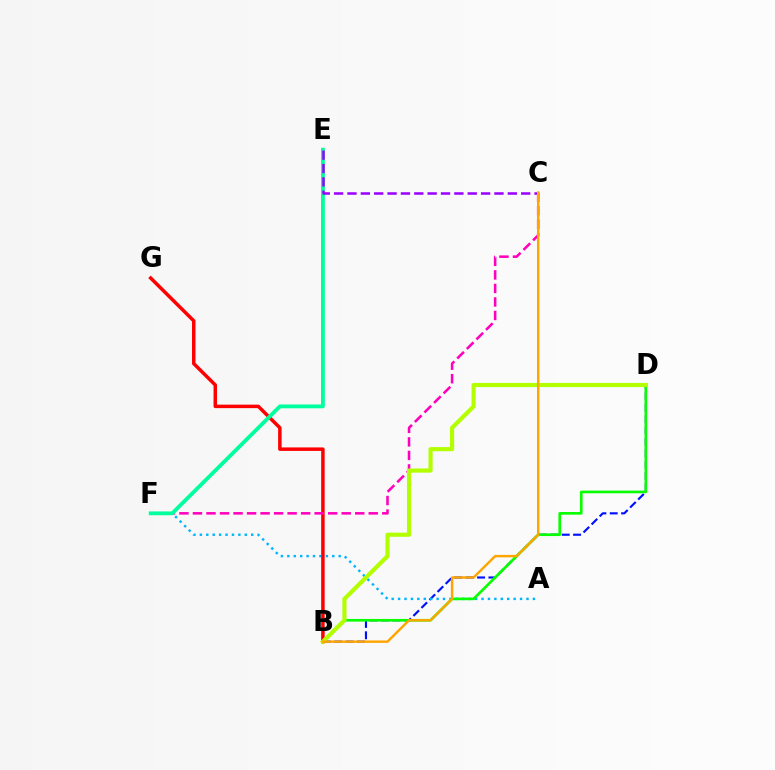{('B', 'D'): [{'color': '#0010ff', 'line_style': 'dashed', 'thickness': 1.54}, {'color': '#08ff00', 'line_style': 'solid', 'thickness': 1.91}, {'color': '#b3ff00', 'line_style': 'solid', 'thickness': 2.98}], ('A', 'F'): [{'color': '#00b5ff', 'line_style': 'dotted', 'thickness': 1.74}], ('B', 'G'): [{'color': '#ff0000', 'line_style': 'solid', 'thickness': 2.51}], ('C', 'F'): [{'color': '#ff00bd', 'line_style': 'dashed', 'thickness': 1.84}], ('E', 'F'): [{'color': '#00ff9d', 'line_style': 'solid', 'thickness': 2.75}], ('C', 'E'): [{'color': '#9b00ff', 'line_style': 'dashed', 'thickness': 1.82}], ('B', 'C'): [{'color': '#ffa500', 'line_style': 'solid', 'thickness': 1.75}]}